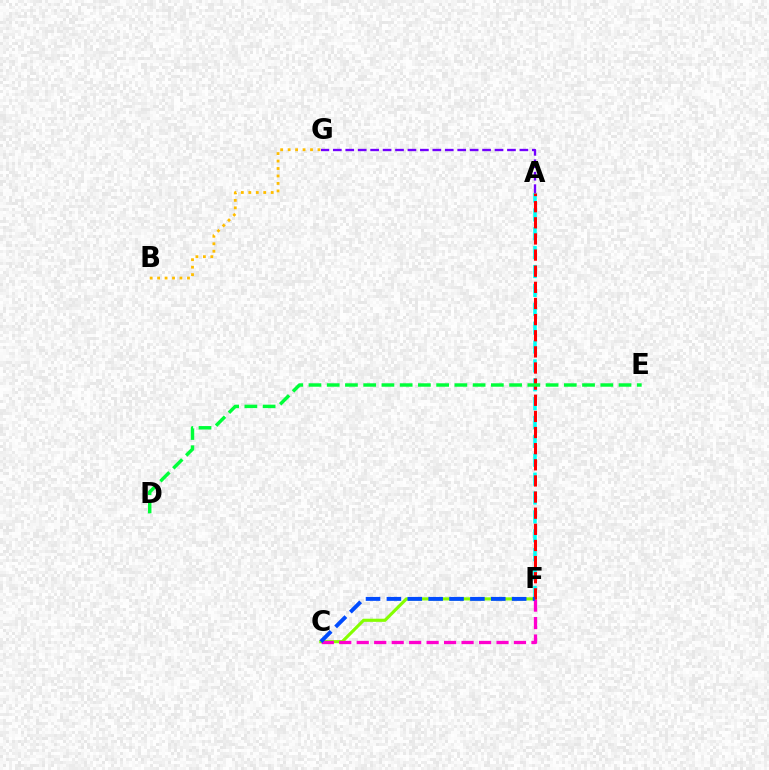{('A', 'F'): [{'color': '#00fff6', 'line_style': 'dashed', 'thickness': 2.56}, {'color': '#ff0000', 'line_style': 'dashed', 'thickness': 2.19}], ('B', 'G'): [{'color': '#ffbd00', 'line_style': 'dotted', 'thickness': 2.03}], ('C', 'F'): [{'color': '#84ff00', 'line_style': 'solid', 'thickness': 2.25}, {'color': '#ff00cf', 'line_style': 'dashed', 'thickness': 2.37}, {'color': '#004bff', 'line_style': 'dashed', 'thickness': 2.84}], ('A', 'G'): [{'color': '#7200ff', 'line_style': 'dashed', 'thickness': 1.69}], ('D', 'E'): [{'color': '#00ff39', 'line_style': 'dashed', 'thickness': 2.48}]}